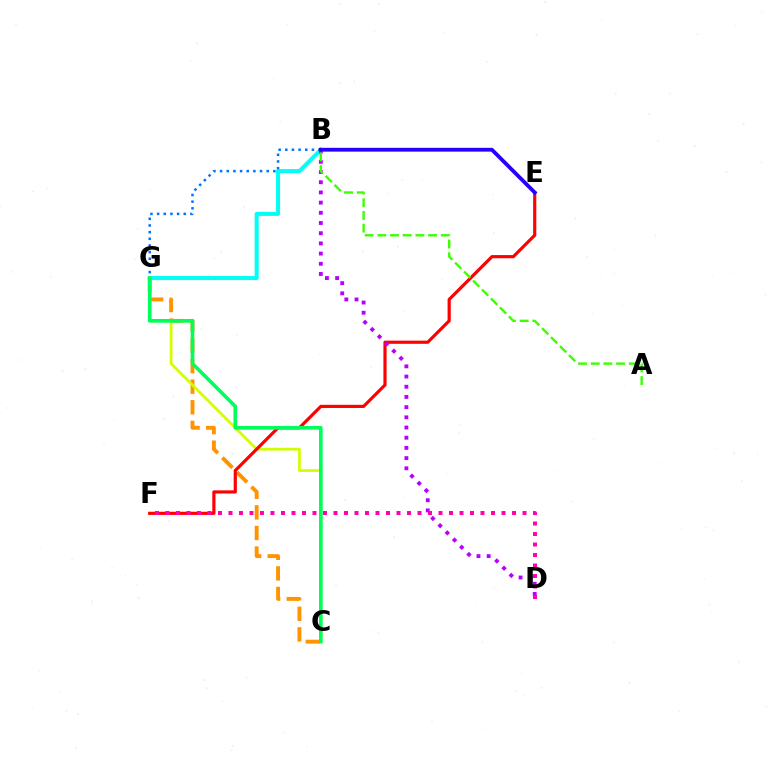{('B', 'G'): [{'color': '#00fff6', 'line_style': 'solid', 'thickness': 2.9}, {'color': '#0074ff', 'line_style': 'dotted', 'thickness': 1.81}], ('C', 'G'): [{'color': '#ff9400', 'line_style': 'dashed', 'thickness': 2.8}, {'color': '#d1ff00', 'line_style': 'solid', 'thickness': 1.98}, {'color': '#00ff5c', 'line_style': 'solid', 'thickness': 2.62}], ('E', 'F'): [{'color': '#ff0000', 'line_style': 'solid', 'thickness': 2.29}], ('B', 'D'): [{'color': '#b900ff', 'line_style': 'dotted', 'thickness': 2.77}], ('B', 'E'): [{'color': '#2500ff', 'line_style': 'solid', 'thickness': 2.74}], ('D', 'F'): [{'color': '#ff00ac', 'line_style': 'dotted', 'thickness': 2.85}], ('A', 'B'): [{'color': '#3dff00', 'line_style': 'dashed', 'thickness': 1.72}]}